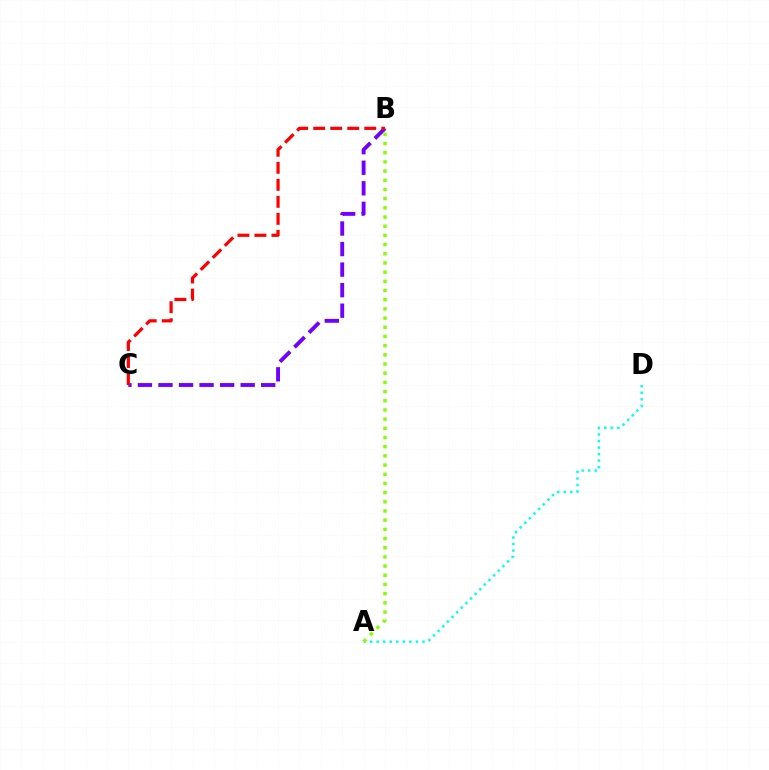{('B', 'C'): [{'color': '#7200ff', 'line_style': 'dashed', 'thickness': 2.79}, {'color': '#ff0000', 'line_style': 'dashed', 'thickness': 2.31}], ('A', 'D'): [{'color': '#00fff6', 'line_style': 'dotted', 'thickness': 1.78}], ('A', 'B'): [{'color': '#84ff00', 'line_style': 'dotted', 'thickness': 2.5}]}